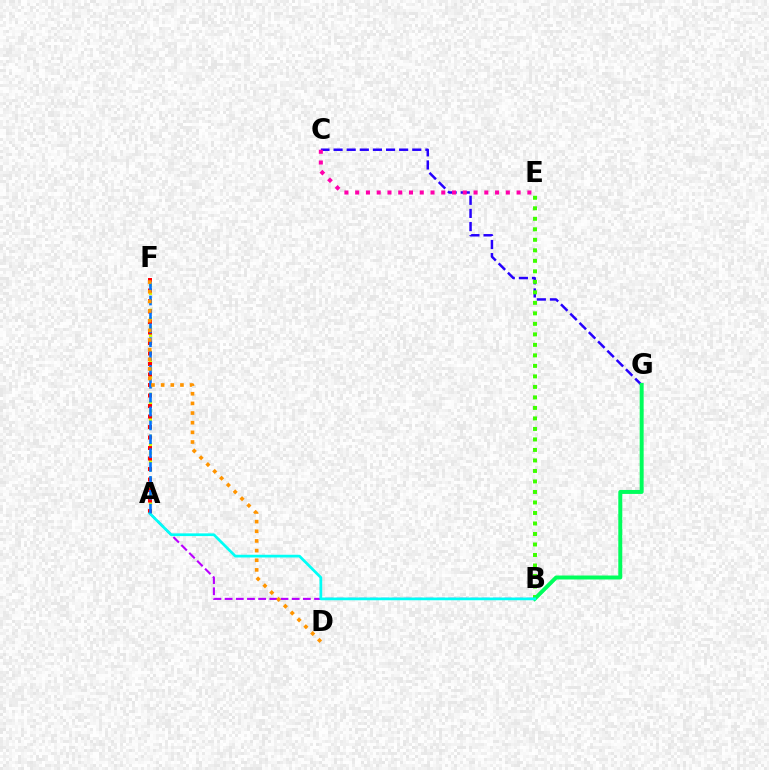{('A', 'B'): [{'color': '#b900ff', 'line_style': 'dashed', 'thickness': 1.52}, {'color': '#00fff6', 'line_style': 'solid', 'thickness': 1.96}], ('A', 'F'): [{'color': '#d1ff00', 'line_style': 'dotted', 'thickness': 2.28}, {'color': '#ff0000', 'line_style': 'dotted', 'thickness': 2.85}, {'color': '#0074ff', 'line_style': 'dashed', 'thickness': 1.89}], ('C', 'G'): [{'color': '#2500ff', 'line_style': 'dashed', 'thickness': 1.78}], ('B', 'E'): [{'color': '#3dff00', 'line_style': 'dotted', 'thickness': 2.85}], ('B', 'G'): [{'color': '#00ff5c', 'line_style': 'solid', 'thickness': 2.85}], ('C', 'E'): [{'color': '#ff00ac', 'line_style': 'dotted', 'thickness': 2.92}], ('D', 'F'): [{'color': '#ff9400', 'line_style': 'dotted', 'thickness': 2.62}]}